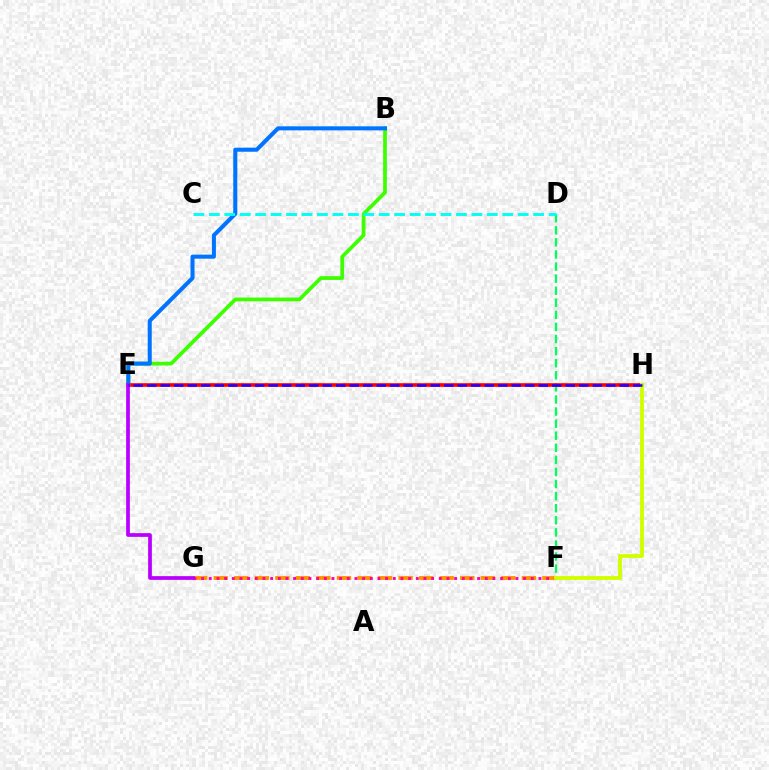{('D', 'F'): [{'color': '#00ff5c', 'line_style': 'dashed', 'thickness': 1.64}], ('E', 'H'): [{'color': '#ff0000', 'line_style': 'solid', 'thickness': 2.61}, {'color': '#2500ff', 'line_style': 'dashed', 'thickness': 1.83}], ('B', 'E'): [{'color': '#3dff00', 'line_style': 'solid', 'thickness': 2.69}, {'color': '#0074ff', 'line_style': 'solid', 'thickness': 2.91}], ('F', 'G'): [{'color': '#ff9400', 'line_style': 'dashed', 'thickness': 2.79}, {'color': '#ff00ac', 'line_style': 'dotted', 'thickness': 2.08}], ('F', 'H'): [{'color': '#d1ff00', 'line_style': 'solid', 'thickness': 2.79}], ('E', 'G'): [{'color': '#b900ff', 'line_style': 'solid', 'thickness': 2.69}], ('C', 'D'): [{'color': '#00fff6', 'line_style': 'dashed', 'thickness': 2.1}]}